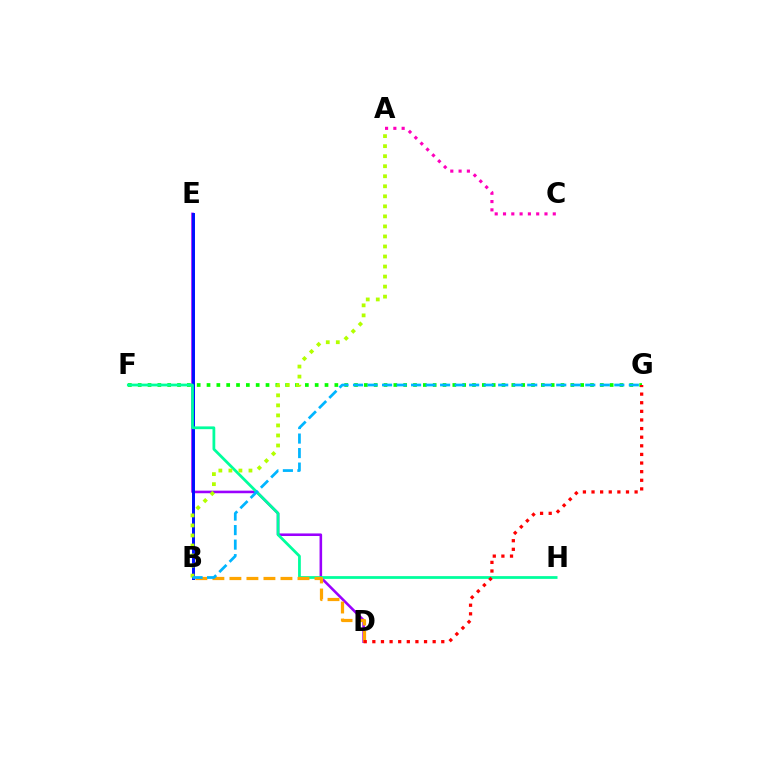{('D', 'E'): [{'color': '#9b00ff', 'line_style': 'solid', 'thickness': 1.86}], ('B', 'E'): [{'color': '#0010ff', 'line_style': 'solid', 'thickness': 2.13}], ('F', 'G'): [{'color': '#08ff00', 'line_style': 'dotted', 'thickness': 2.67}], ('F', 'H'): [{'color': '#00ff9d', 'line_style': 'solid', 'thickness': 1.99}], ('A', 'B'): [{'color': '#b3ff00', 'line_style': 'dotted', 'thickness': 2.73}], ('B', 'D'): [{'color': '#ffa500', 'line_style': 'dashed', 'thickness': 2.31}], ('D', 'G'): [{'color': '#ff0000', 'line_style': 'dotted', 'thickness': 2.34}], ('A', 'C'): [{'color': '#ff00bd', 'line_style': 'dotted', 'thickness': 2.25}], ('B', 'G'): [{'color': '#00b5ff', 'line_style': 'dashed', 'thickness': 1.97}]}